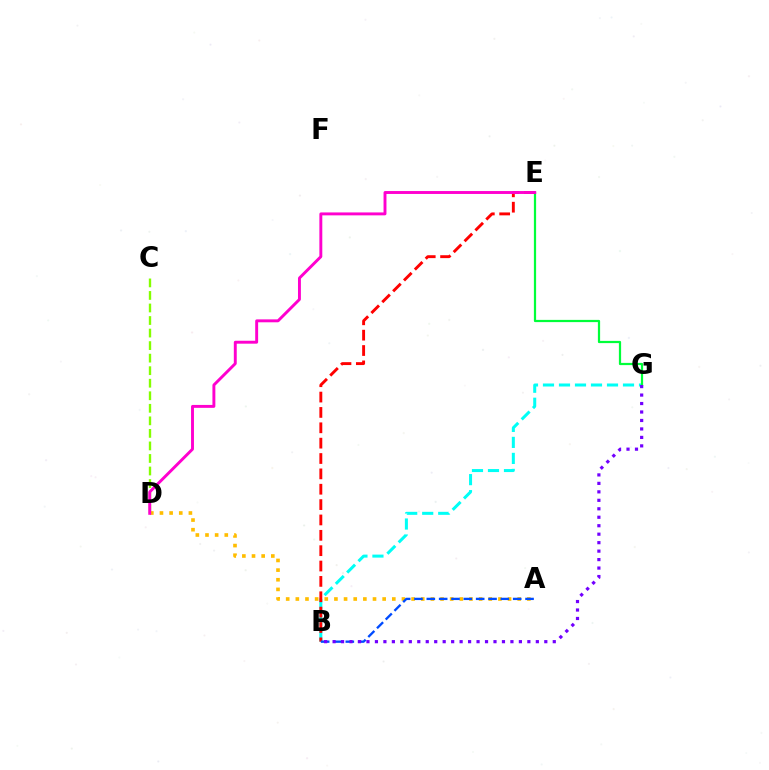{('C', 'D'): [{'color': '#84ff00', 'line_style': 'dashed', 'thickness': 1.7}], ('B', 'G'): [{'color': '#00fff6', 'line_style': 'dashed', 'thickness': 2.17}, {'color': '#7200ff', 'line_style': 'dotted', 'thickness': 2.3}], ('E', 'G'): [{'color': '#00ff39', 'line_style': 'solid', 'thickness': 1.6}], ('B', 'E'): [{'color': '#ff0000', 'line_style': 'dashed', 'thickness': 2.09}], ('A', 'D'): [{'color': '#ffbd00', 'line_style': 'dotted', 'thickness': 2.62}], ('A', 'B'): [{'color': '#004bff', 'line_style': 'dashed', 'thickness': 1.68}], ('D', 'E'): [{'color': '#ff00cf', 'line_style': 'solid', 'thickness': 2.1}]}